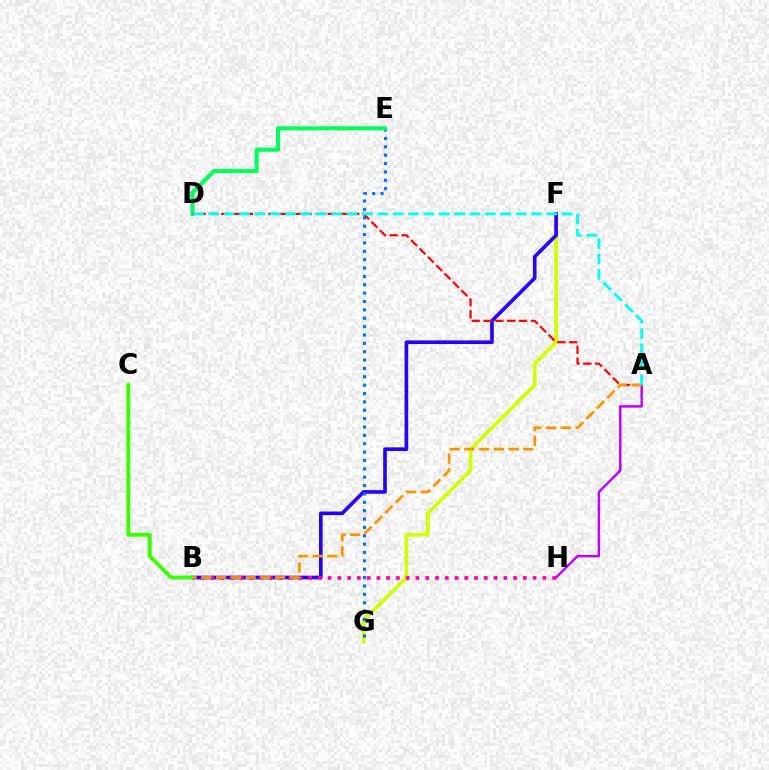{('F', 'G'): [{'color': '#d1ff00', 'line_style': 'solid', 'thickness': 2.68}], ('A', 'H'): [{'color': '#b900ff', 'line_style': 'solid', 'thickness': 1.77}], ('B', 'F'): [{'color': '#2500ff', 'line_style': 'solid', 'thickness': 2.62}], ('E', 'G'): [{'color': '#0074ff', 'line_style': 'dotted', 'thickness': 2.27}], ('D', 'E'): [{'color': '#00ff5c', 'line_style': 'solid', 'thickness': 2.92}], ('B', 'H'): [{'color': '#ff00ac', 'line_style': 'dotted', 'thickness': 2.65}], ('B', 'C'): [{'color': '#3dff00', 'line_style': 'solid', 'thickness': 2.81}], ('A', 'D'): [{'color': '#ff0000', 'line_style': 'dashed', 'thickness': 1.61}, {'color': '#00fff6', 'line_style': 'dashed', 'thickness': 2.09}], ('A', 'B'): [{'color': '#ff9400', 'line_style': 'dashed', 'thickness': 2.0}]}